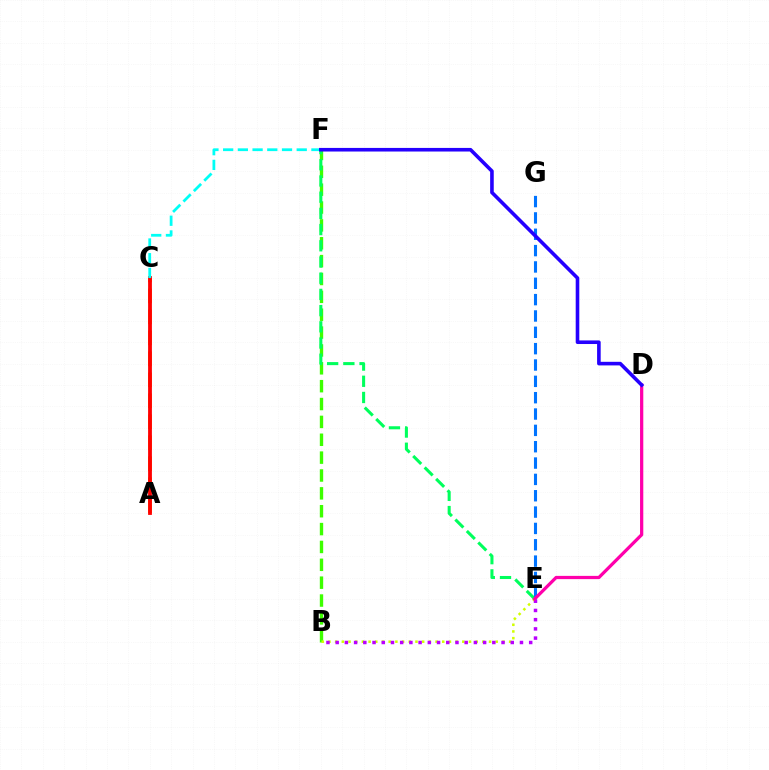{('A', 'C'): [{'color': '#ff9400', 'line_style': 'dashed', 'thickness': 2.85}, {'color': '#ff0000', 'line_style': 'solid', 'thickness': 2.74}], ('B', 'F'): [{'color': '#3dff00', 'line_style': 'dashed', 'thickness': 2.43}], ('B', 'E'): [{'color': '#d1ff00', 'line_style': 'dotted', 'thickness': 1.82}, {'color': '#b900ff', 'line_style': 'dotted', 'thickness': 2.5}], ('E', 'F'): [{'color': '#00ff5c', 'line_style': 'dashed', 'thickness': 2.2}], ('E', 'G'): [{'color': '#0074ff', 'line_style': 'dashed', 'thickness': 2.22}], ('C', 'F'): [{'color': '#00fff6', 'line_style': 'dashed', 'thickness': 2.0}], ('D', 'E'): [{'color': '#ff00ac', 'line_style': 'solid', 'thickness': 2.34}], ('D', 'F'): [{'color': '#2500ff', 'line_style': 'solid', 'thickness': 2.59}]}